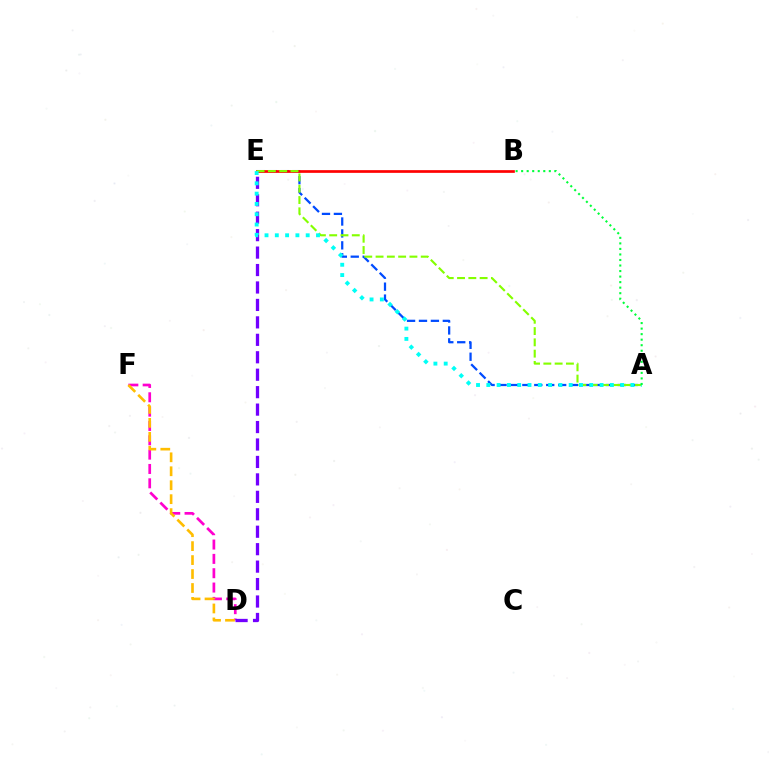{('D', 'F'): [{'color': '#ff00cf', 'line_style': 'dashed', 'thickness': 1.95}, {'color': '#ffbd00', 'line_style': 'dashed', 'thickness': 1.9}], ('A', 'E'): [{'color': '#004bff', 'line_style': 'dashed', 'thickness': 1.62}, {'color': '#84ff00', 'line_style': 'dashed', 'thickness': 1.53}, {'color': '#00fff6', 'line_style': 'dotted', 'thickness': 2.8}], ('B', 'E'): [{'color': '#ff0000', 'line_style': 'solid', 'thickness': 1.95}], ('D', 'E'): [{'color': '#7200ff', 'line_style': 'dashed', 'thickness': 2.37}], ('A', 'B'): [{'color': '#00ff39', 'line_style': 'dotted', 'thickness': 1.5}]}